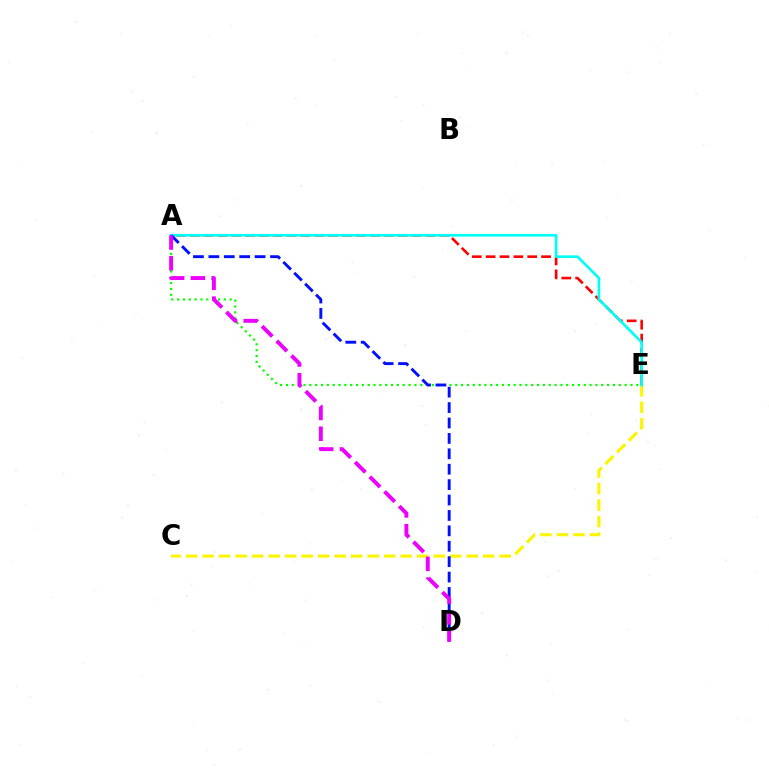{('A', 'E'): [{'color': '#ff0000', 'line_style': 'dashed', 'thickness': 1.88}, {'color': '#08ff00', 'line_style': 'dotted', 'thickness': 1.59}, {'color': '#00fff6', 'line_style': 'solid', 'thickness': 1.91}], ('C', 'E'): [{'color': '#fcf500', 'line_style': 'dashed', 'thickness': 2.24}], ('A', 'D'): [{'color': '#0010ff', 'line_style': 'dashed', 'thickness': 2.09}, {'color': '#ee00ff', 'line_style': 'dashed', 'thickness': 2.82}]}